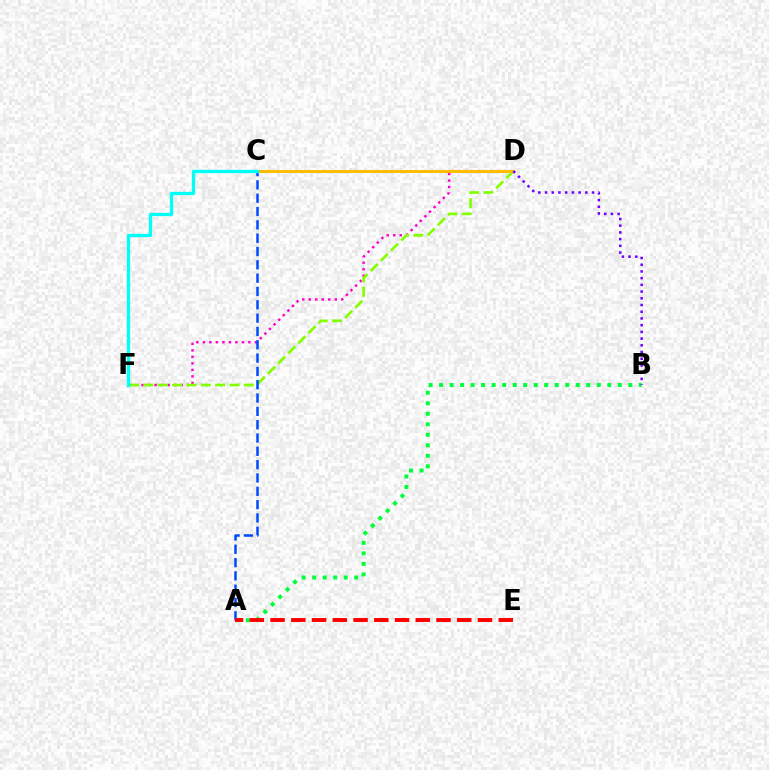{('D', 'F'): [{'color': '#ff00cf', 'line_style': 'dotted', 'thickness': 1.77}, {'color': '#84ff00', 'line_style': 'dashed', 'thickness': 1.95}], ('A', 'C'): [{'color': '#004bff', 'line_style': 'dashed', 'thickness': 1.81}], ('A', 'B'): [{'color': '#00ff39', 'line_style': 'dotted', 'thickness': 2.86}], ('A', 'E'): [{'color': '#ff0000', 'line_style': 'dashed', 'thickness': 2.82}], ('C', 'D'): [{'color': '#ffbd00', 'line_style': 'solid', 'thickness': 2.17}], ('C', 'F'): [{'color': '#00fff6', 'line_style': 'solid', 'thickness': 2.38}], ('B', 'D'): [{'color': '#7200ff', 'line_style': 'dotted', 'thickness': 1.82}]}